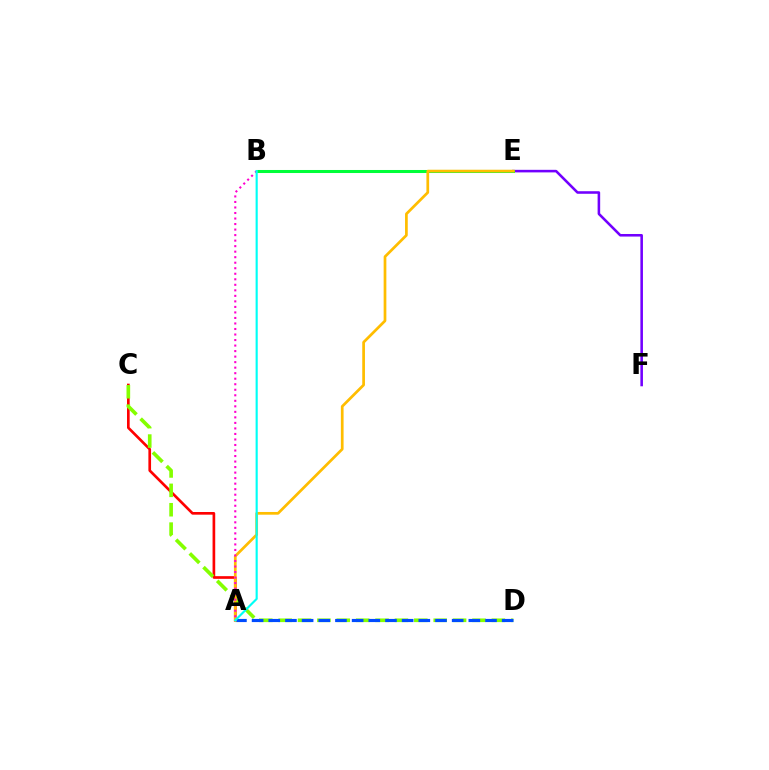{('E', 'F'): [{'color': '#7200ff', 'line_style': 'solid', 'thickness': 1.85}], ('A', 'C'): [{'color': '#ff0000', 'line_style': 'solid', 'thickness': 1.92}], ('C', 'D'): [{'color': '#84ff00', 'line_style': 'dashed', 'thickness': 2.63}], ('A', 'D'): [{'color': '#004bff', 'line_style': 'dashed', 'thickness': 2.26}], ('B', 'E'): [{'color': '#00ff39', 'line_style': 'solid', 'thickness': 2.19}], ('A', 'E'): [{'color': '#ffbd00', 'line_style': 'solid', 'thickness': 1.96}], ('A', 'B'): [{'color': '#ff00cf', 'line_style': 'dotted', 'thickness': 1.5}, {'color': '#00fff6', 'line_style': 'solid', 'thickness': 1.55}]}